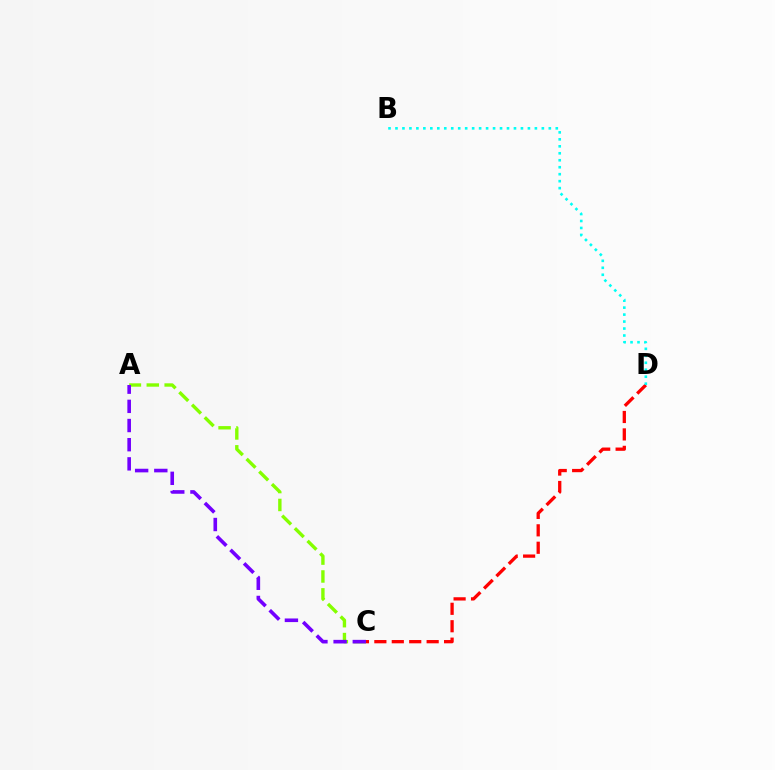{('A', 'C'): [{'color': '#84ff00', 'line_style': 'dashed', 'thickness': 2.43}, {'color': '#7200ff', 'line_style': 'dashed', 'thickness': 2.6}], ('C', 'D'): [{'color': '#ff0000', 'line_style': 'dashed', 'thickness': 2.37}], ('B', 'D'): [{'color': '#00fff6', 'line_style': 'dotted', 'thickness': 1.89}]}